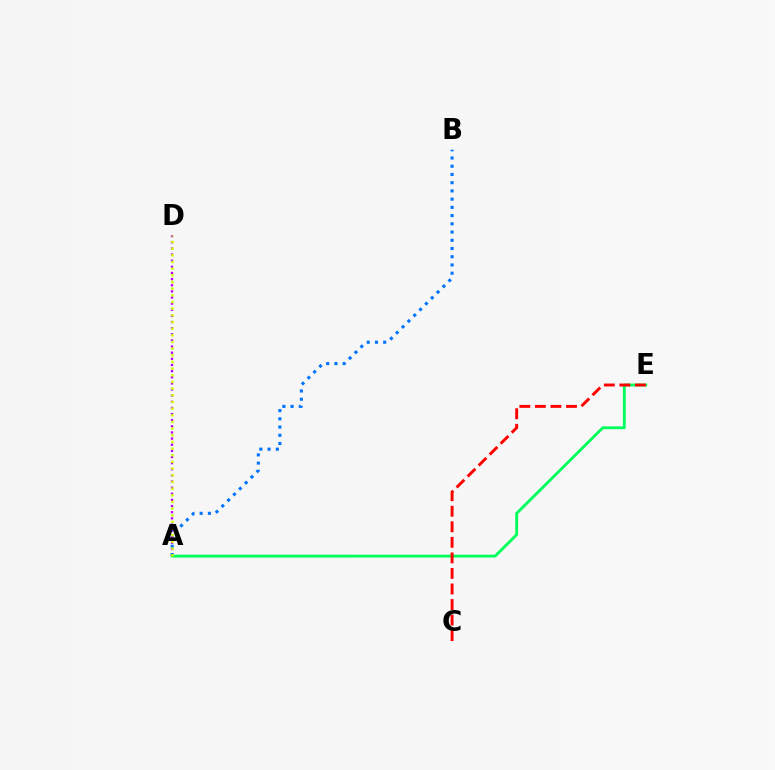{('A', 'B'): [{'color': '#0074ff', 'line_style': 'dotted', 'thickness': 2.24}], ('A', 'D'): [{'color': '#b900ff', 'line_style': 'dotted', 'thickness': 1.67}, {'color': '#d1ff00', 'line_style': 'dotted', 'thickness': 1.81}], ('A', 'E'): [{'color': '#00ff5c', 'line_style': 'solid', 'thickness': 2.06}], ('C', 'E'): [{'color': '#ff0000', 'line_style': 'dashed', 'thickness': 2.11}]}